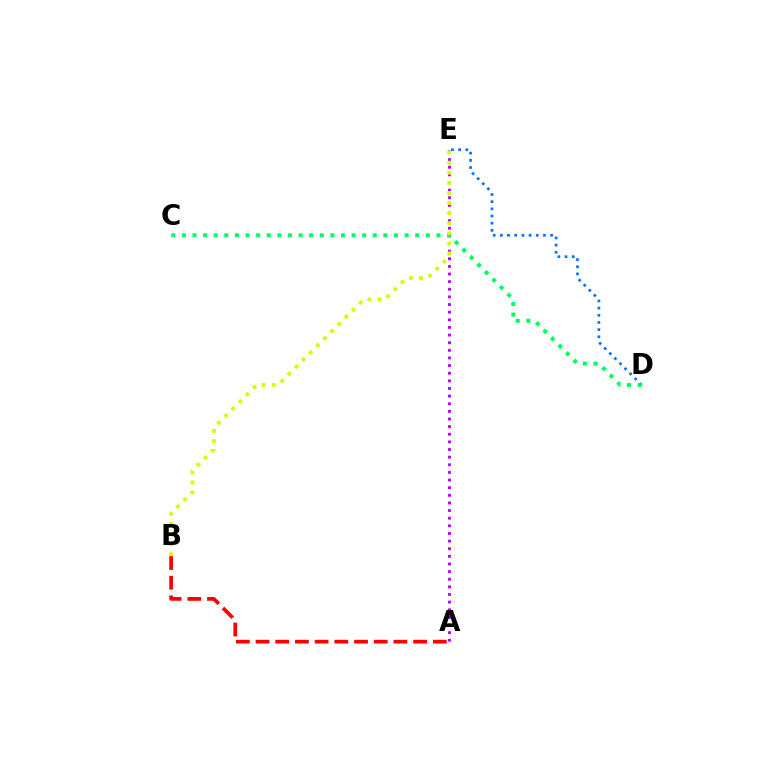{('D', 'E'): [{'color': '#0074ff', 'line_style': 'dotted', 'thickness': 1.95}], ('A', 'E'): [{'color': '#b900ff', 'line_style': 'dotted', 'thickness': 2.07}], ('A', 'B'): [{'color': '#ff0000', 'line_style': 'dashed', 'thickness': 2.68}], ('C', 'D'): [{'color': '#00ff5c', 'line_style': 'dotted', 'thickness': 2.88}], ('B', 'E'): [{'color': '#d1ff00', 'line_style': 'dotted', 'thickness': 2.74}]}